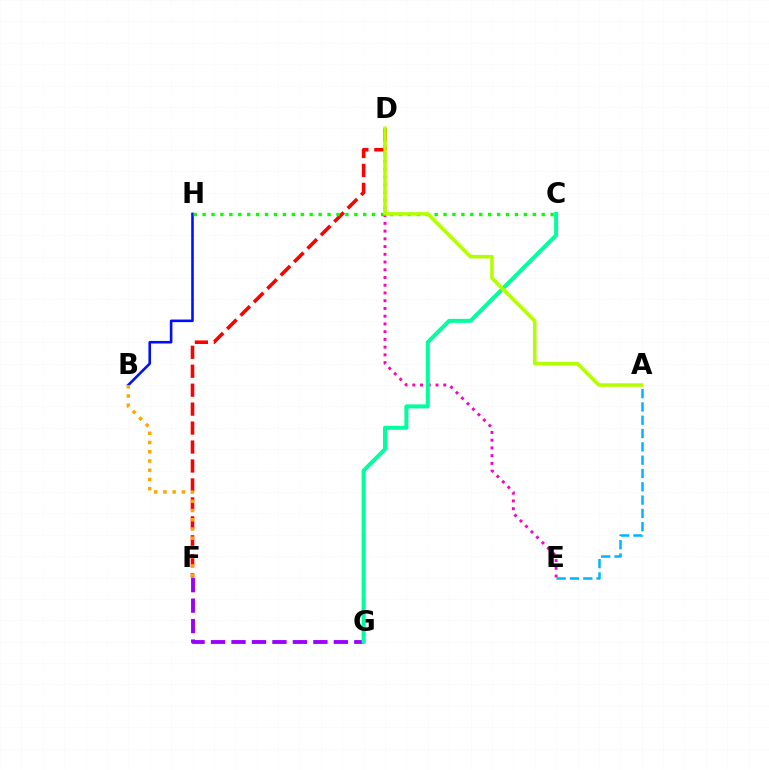{('D', 'E'): [{'color': '#ff00bd', 'line_style': 'dotted', 'thickness': 2.1}], ('D', 'F'): [{'color': '#ff0000', 'line_style': 'dashed', 'thickness': 2.57}], ('A', 'E'): [{'color': '#00b5ff', 'line_style': 'dashed', 'thickness': 1.81}], ('F', 'G'): [{'color': '#9b00ff', 'line_style': 'dashed', 'thickness': 2.78}], ('B', 'H'): [{'color': '#0010ff', 'line_style': 'solid', 'thickness': 1.87}], ('C', 'H'): [{'color': '#08ff00', 'line_style': 'dotted', 'thickness': 2.42}], ('C', 'G'): [{'color': '#00ff9d', 'line_style': 'solid', 'thickness': 2.87}], ('A', 'D'): [{'color': '#b3ff00', 'line_style': 'solid', 'thickness': 2.55}], ('B', 'F'): [{'color': '#ffa500', 'line_style': 'dotted', 'thickness': 2.51}]}